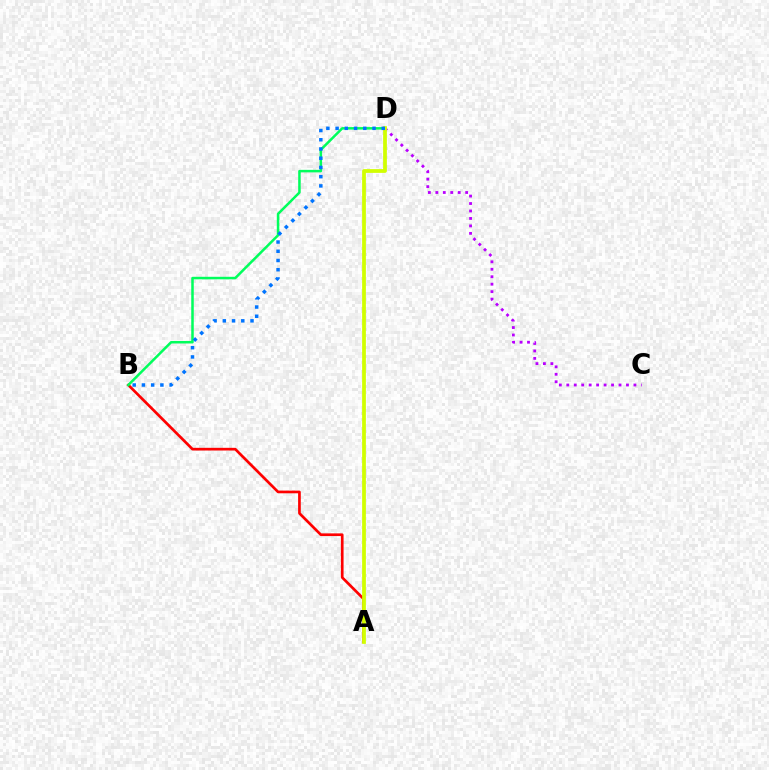{('A', 'B'): [{'color': '#ff0000', 'line_style': 'solid', 'thickness': 1.93}], ('C', 'D'): [{'color': '#b900ff', 'line_style': 'dotted', 'thickness': 2.03}], ('B', 'D'): [{'color': '#00ff5c', 'line_style': 'solid', 'thickness': 1.81}, {'color': '#0074ff', 'line_style': 'dotted', 'thickness': 2.51}], ('A', 'D'): [{'color': '#d1ff00', 'line_style': 'solid', 'thickness': 2.7}]}